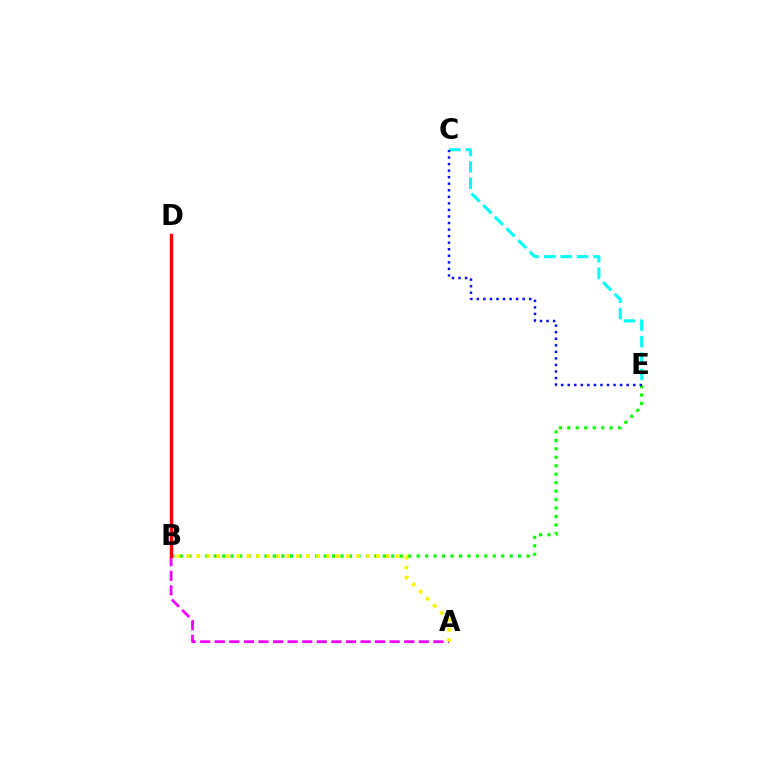{('C', 'E'): [{'color': '#00fff6', 'line_style': 'dashed', 'thickness': 2.23}, {'color': '#0010ff', 'line_style': 'dotted', 'thickness': 1.78}], ('B', 'E'): [{'color': '#08ff00', 'line_style': 'dotted', 'thickness': 2.3}], ('A', 'B'): [{'color': '#ee00ff', 'line_style': 'dashed', 'thickness': 1.98}, {'color': '#fcf500', 'line_style': 'dotted', 'thickness': 2.71}], ('B', 'D'): [{'color': '#ff0000', 'line_style': 'solid', 'thickness': 2.48}]}